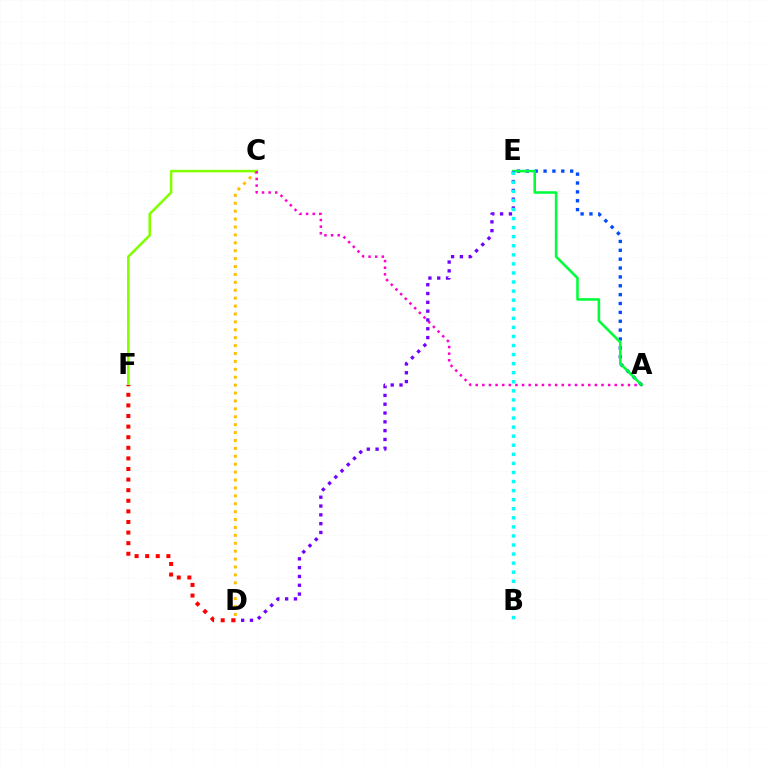{('C', 'D'): [{'color': '#ffbd00', 'line_style': 'dotted', 'thickness': 2.15}], ('C', 'F'): [{'color': '#84ff00', 'line_style': 'solid', 'thickness': 1.84}], ('A', 'E'): [{'color': '#004bff', 'line_style': 'dotted', 'thickness': 2.41}, {'color': '#00ff39', 'line_style': 'solid', 'thickness': 1.85}], ('D', 'F'): [{'color': '#ff0000', 'line_style': 'dotted', 'thickness': 2.88}], ('A', 'C'): [{'color': '#ff00cf', 'line_style': 'dotted', 'thickness': 1.8}], ('D', 'E'): [{'color': '#7200ff', 'line_style': 'dotted', 'thickness': 2.39}], ('B', 'E'): [{'color': '#00fff6', 'line_style': 'dotted', 'thickness': 2.46}]}